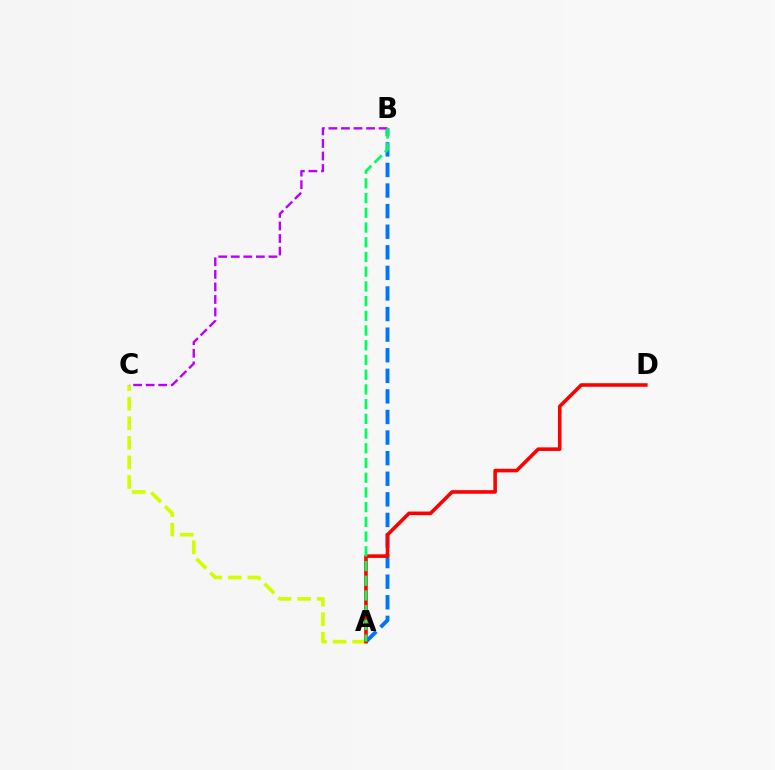{('A', 'B'): [{'color': '#0074ff', 'line_style': 'dashed', 'thickness': 2.8}, {'color': '#00ff5c', 'line_style': 'dashed', 'thickness': 2.0}], ('A', 'C'): [{'color': '#d1ff00', 'line_style': 'dashed', 'thickness': 2.66}], ('A', 'D'): [{'color': '#ff0000', 'line_style': 'solid', 'thickness': 2.58}], ('B', 'C'): [{'color': '#b900ff', 'line_style': 'dashed', 'thickness': 1.71}]}